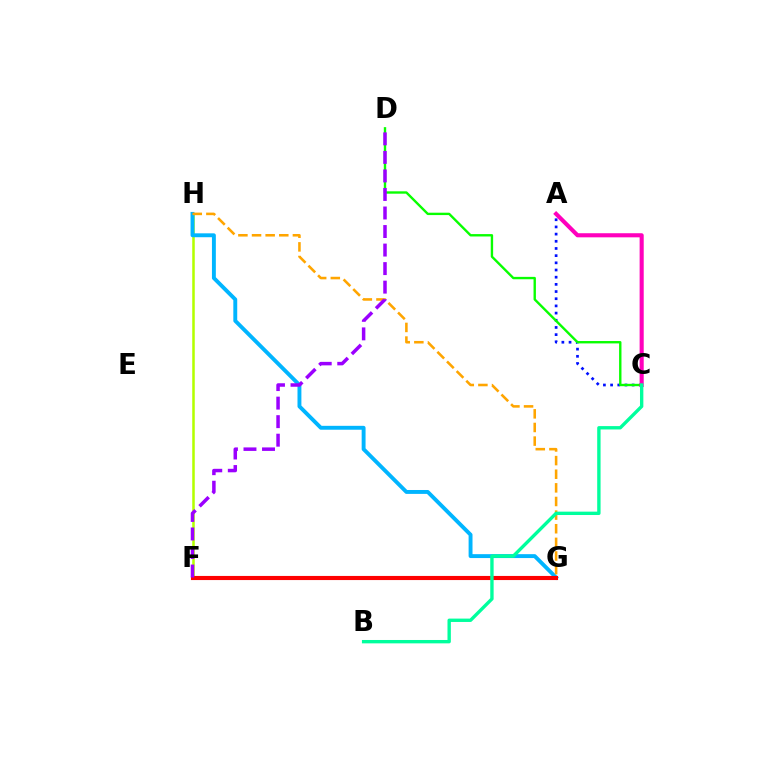{('A', 'C'): [{'color': '#0010ff', 'line_style': 'dotted', 'thickness': 1.95}, {'color': '#ff00bd', 'line_style': 'solid', 'thickness': 2.95}], ('C', 'D'): [{'color': '#08ff00', 'line_style': 'solid', 'thickness': 1.71}], ('F', 'H'): [{'color': '#b3ff00', 'line_style': 'solid', 'thickness': 1.82}], ('G', 'H'): [{'color': '#00b5ff', 'line_style': 'solid', 'thickness': 2.81}, {'color': '#ffa500', 'line_style': 'dashed', 'thickness': 1.85}], ('F', 'G'): [{'color': '#ff0000', 'line_style': 'solid', 'thickness': 2.96}], ('D', 'F'): [{'color': '#9b00ff', 'line_style': 'dashed', 'thickness': 2.52}], ('B', 'C'): [{'color': '#00ff9d', 'line_style': 'solid', 'thickness': 2.42}]}